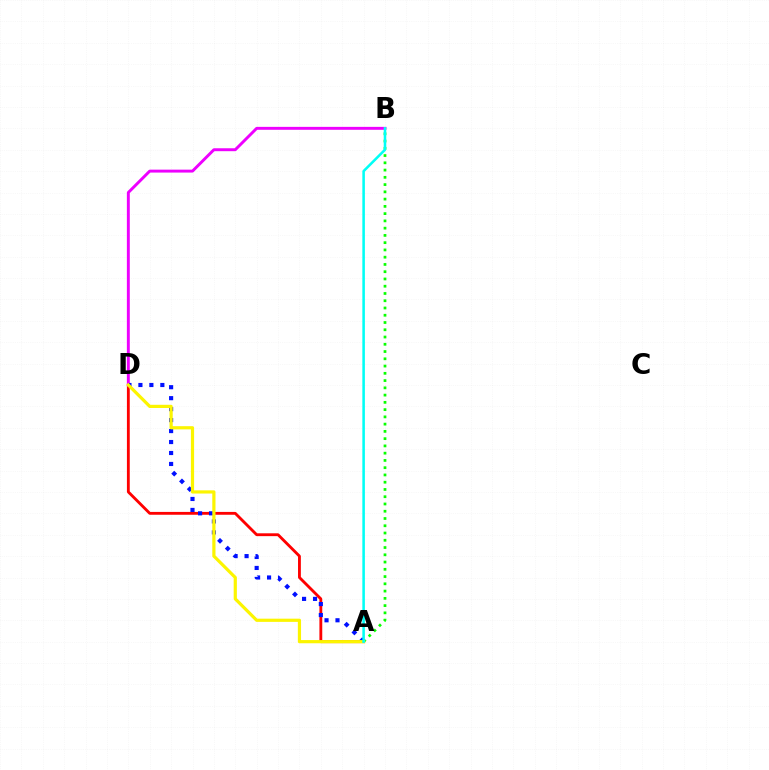{('A', 'D'): [{'color': '#ff0000', 'line_style': 'solid', 'thickness': 2.05}, {'color': '#0010ff', 'line_style': 'dotted', 'thickness': 2.98}, {'color': '#fcf500', 'line_style': 'solid', 'thickness': 2.3}], ('B', 'D'): [{'color': '#ee00ff', 'line_style': 'solid', 'thickness': 2.11}], ('A', 'B'): [{'color': '#08ff00', 'line_style': 'dotted', 'thickness': 1.97}, {'color': '#00fff6', 'line_style': 'solid', 'thickness': 1.84}]}